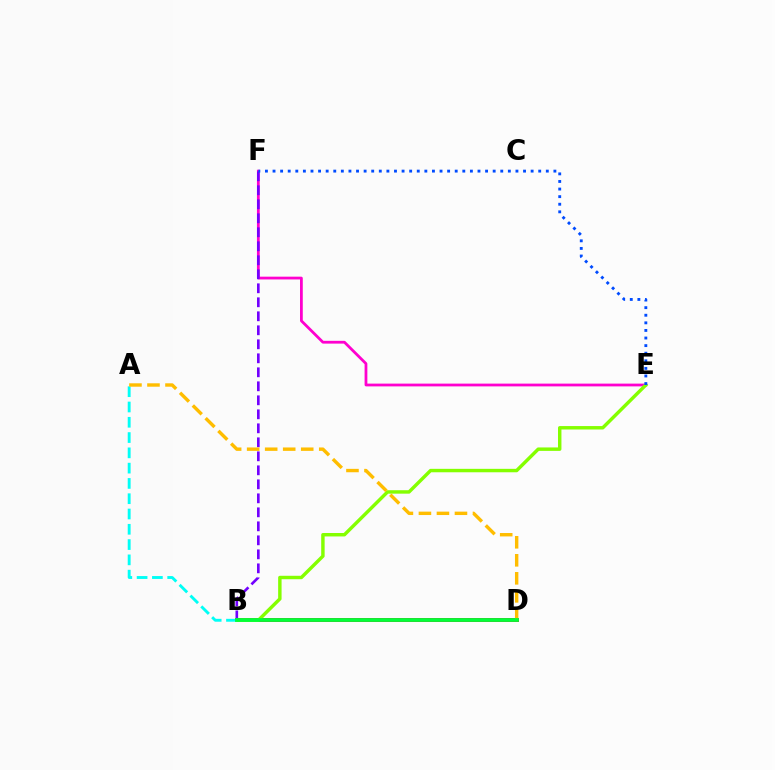{('B', 'D'): [{'color': '#ff0000', 'line_style': 'solid', 'thickness': 2.79}, {'color': '#00ff39', 'line_style': 'solid', 'thickness': 2.7}], ('E', 'F'): [{'color': '#ff00cf', 'line_style': 'solid', 'thickness': 2.0}, {'color': '#004bff', 'line_style': 'dotted', 'thickness': 2.06}], ('B', 'E'): [{'color': '#84ff00', 'line_style': 'solid', 'thickness': 2.47}], ('A', 'B'): [{'color': '#00fff6', 'line_style': 'dashed', 'thickness': 2.08}], ('B', 'F'): [{'color': '#7200ff', 'line_style': 'dashed', 'thickness': 1.9}], ('A', 'D'): [{'color': '#ffbd00', 'line_style': 'dashed', 'thickness': 2.45}]}